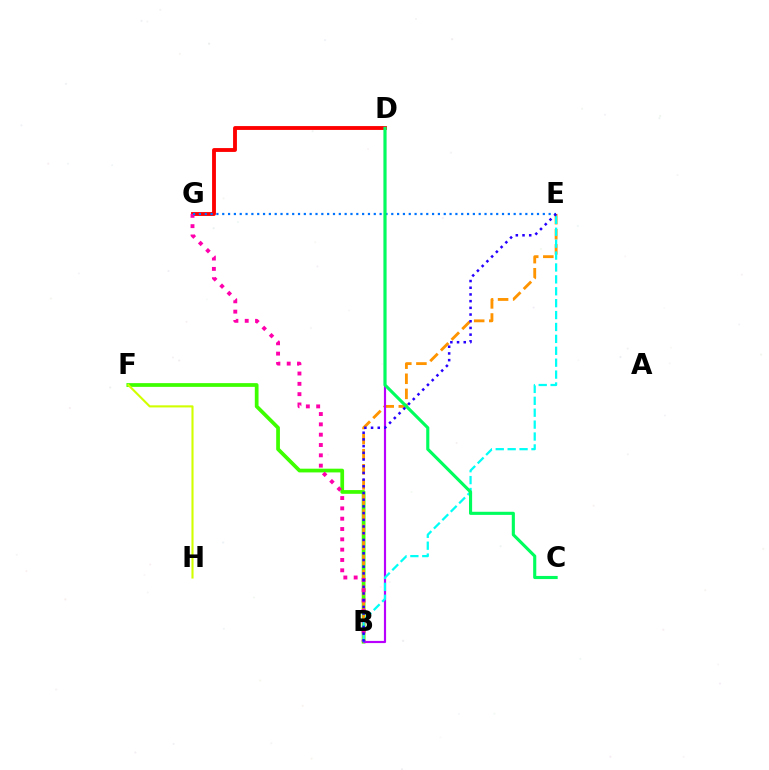{('B', 'F'): [{'color': '#3dff00', 'line_style': 'solid', 'thickness': 2.69}], ('B', 'E'): [{'color': '#ff9400', 'line_style': 'dashed', 'thickness': 2.05}, {'color': '#00fff6', 'line_style': 'dashed', 'thickness': 1.62}, {'color': '#2500ff', 'line_style': 'dotted', 'thickness': 1.82}], ('D', 'G'): [{'color': '#ff0000', 'line_style': 'solid', 'thickness': 2.77}], ('B', 'G'): [{'color': '#ff00ac', 'line_style': 'dotted', 'thickness': 2.8}], ('B', 'D'): [{'color': '#b900ff', 'line_style': 'solid', 'thickness': 1.56}], ('E', 'G'): [{'color': '#0074ff', 'line_style': 'dotted', 'thickness': 1.58}], ('C', 'D'): [{'color': '#00ff5c', 'line_style': 'solid', 'thickness': 2.25}], ('F', 'H'): [{'color': '#d1ff00', 'line_style': 'solid', 'thickness': 1.52}]}